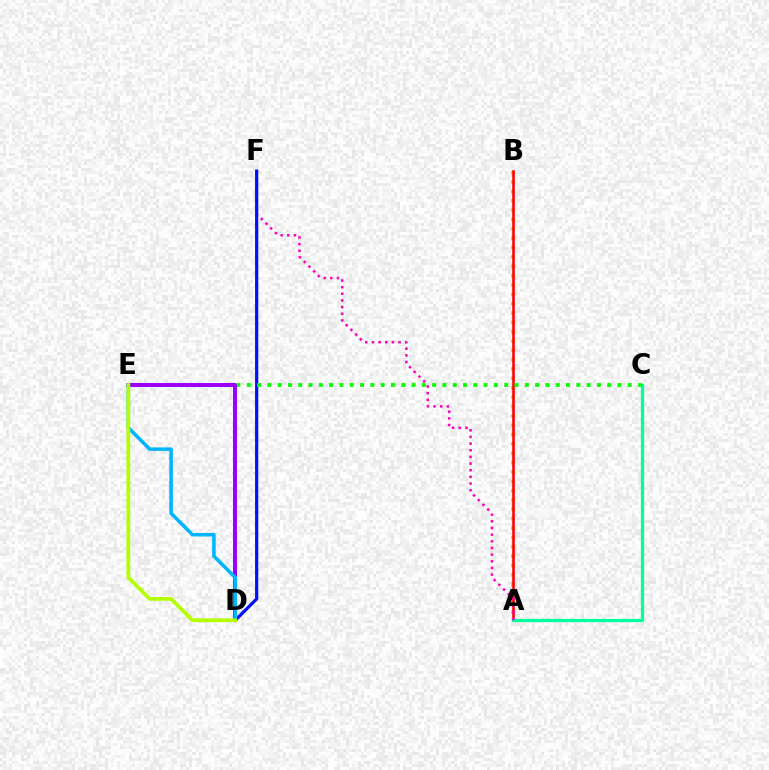{('A', 'B'): [{'color': '#ffa500', 'line_style': 'dotted', 'thickness': 2.54}, {'color': '#ff0000', 'line_style': 'solid', 'thickness': 1.83}], ('A', 'C'): [{'color': '#00ff9d', 'line_style': 'solid', 'thickness': 2.36}], ('A', 'F'): [{'color': '#ff00bd', 'line_style': 'dotted', 'thickness': 1.81}], ('D', 'F'): [{'color': '#0010ff', 'line_style': 'solid', 'thickness': 2.31}], ('C', 'E'): [{'color': '#08ff00', 'line_style': 'dotted', 'thickness': 2.8}], ('D', 'E'): [{'color': '#9b00ff', 'line_style': 'solid', 'thickness': 2.89}, {'color': '#00b5ff', 'line_style': 'solid', 'thickness': 2.56}, {'color': '#b3ff00', 'line_style': 'solid', 'thickness': 2.68}]}